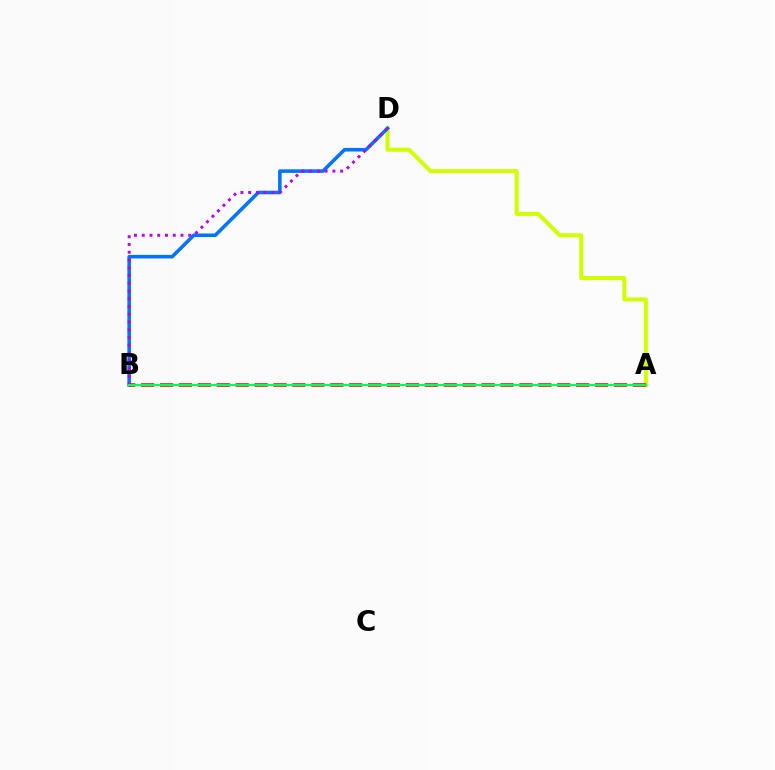{('A', 'D'): [{'color': '#d1ff00', 'line_style': 'solid', 'thickness': 2.89}], ('B', 'D'): [{'color': '#0074ff', 'line_style': 'solid', 'thickness': 2.57}, {'color': '#b900ff', 'line_style': 'dotted', 'thickness': 2.11}], ('A', 'B'): [{'color': '#ff0000', 'line_style': 'dashed', 'thickness': 2.57}, {'color': '#00ff5c', 'line_style': 'solid', 'thickness': 1.61}]}